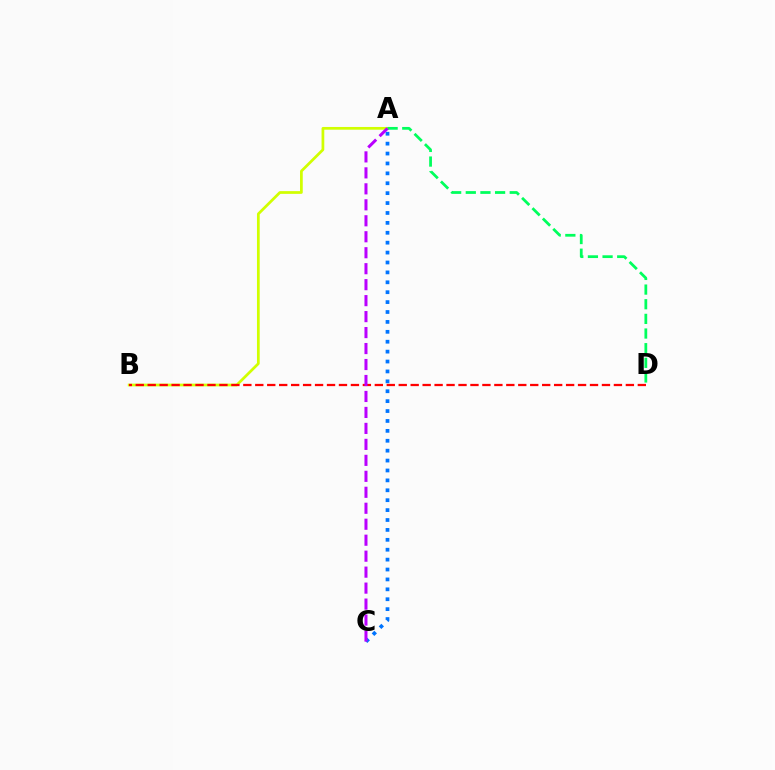{('A', 'B'): [{'color': '#d1ff00', 'line_style': 'solid', 'thickness': 1.97}], ('A', 'D'): [{'color': '#00ff5c', 'line_style': 'dashed', 'thickness': 1.99}], ('A', 'C'): [{'color': '#0074ff', 'line_style': 'dotted', 'thickness': 2.69}, {'color': '#b900ff', 'line_style': 'dashed', 'thickness': 2.17}], ('B', 'D'): [{'color': '#ff0000', 'line_style': 'dashed', 'thickness': 1.62}]}